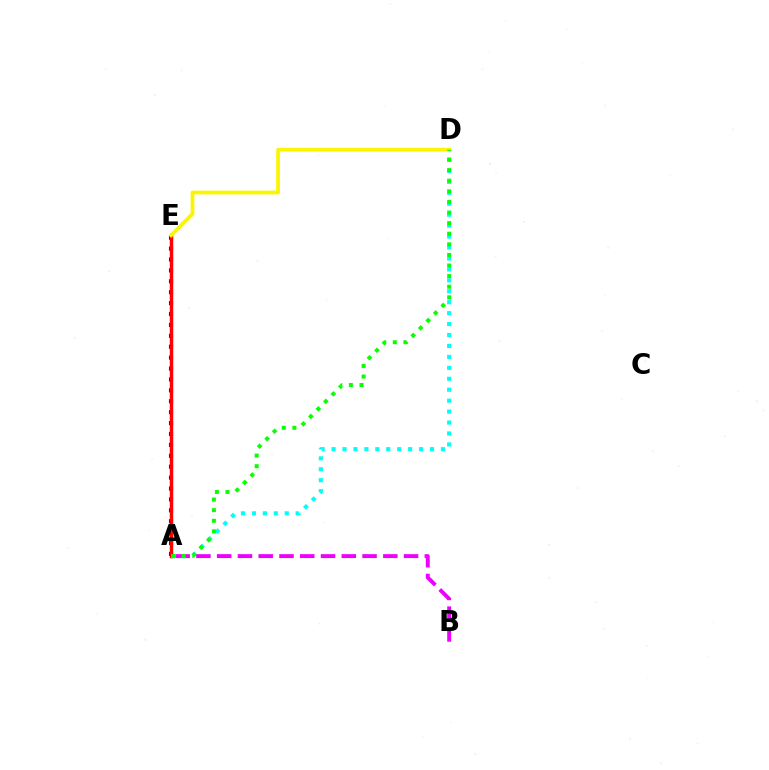{('A', 'E'): [{'color': '#0010ff', 'line_style': 'dotted', 'thickness': 2.96}, {'color': '#ff0000', 'line_style': 'solid', 'thickness': 2.47}], ('A', 'D'): [{'color': '#00fff6', 'line_style': 'dotted', 'thickness': 2.97}, {'color': '#08ff00', 'line_style': 'dotted', 'thickness': 2.88}], ('D', 'E'): [{'color': '#fcf500', 'line_style': 'solid', 'thickness': 2.72}], ('A', 'B'): [{'color': '#ee00ff', 'line_style': 'dashed', 'thickness': 2.82}]}